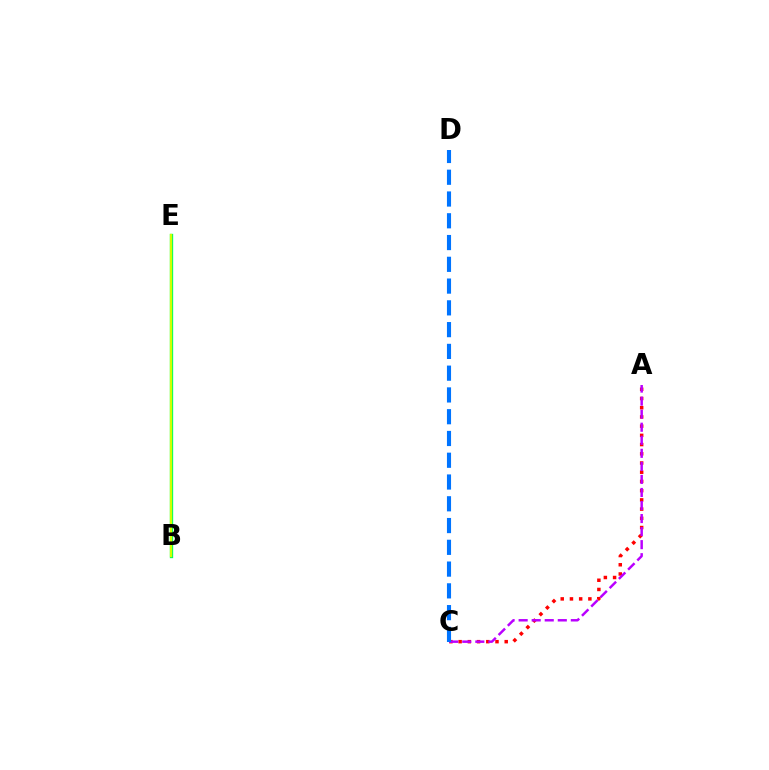{('A', 'C'): [{'color': '#ff0000', 'line_style': 'dotted', 'thickness': 2.5}, {'color': '#b900ff', 'line_style': 'dashed', 'thickness': 1.77}], ('B', 'E'): [{'color': '#00ff5c', 'line_style': 'solid', 'thickness': 2.4}, {'color': '#d1ff00', 'line_style': 'solid', 'thickness': 1.64}], ('C', 'D'): [{'color': '#0074ff', 'line_style': 'dashed', 'thickness': 2.96}]}